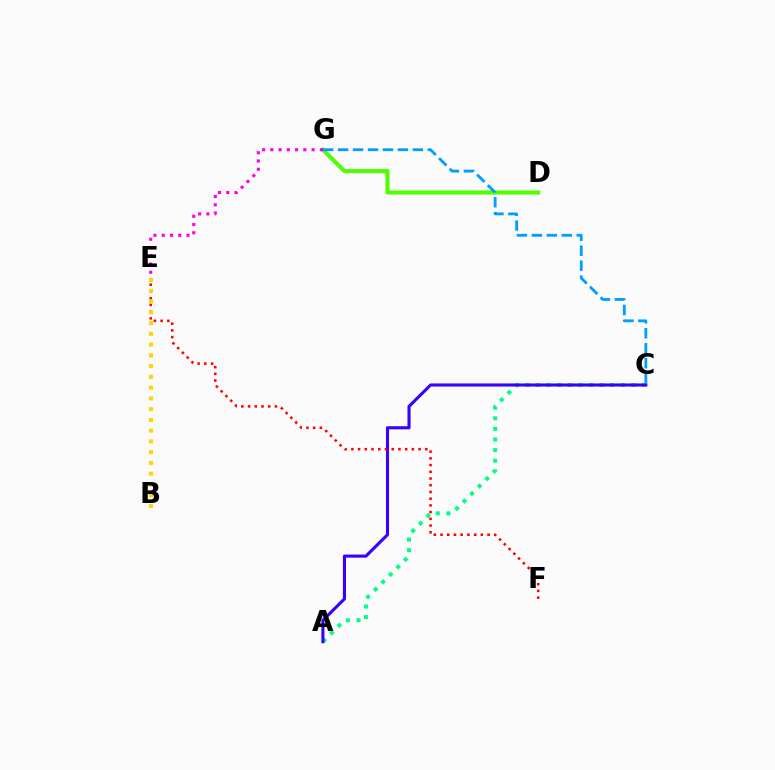{('D', 'G'): [{'color': '#4fff00', 'line_style': 'solid', 'thickness': 2.95}], ('C', 'G'): [{'color': '#009eff', 'line_style': 'dashed', 'thickness': 2.03}], ('A', 'C'): [{'color': '#00ff86', 'line_style': 'dotted', 'thickness': 2.88}, {'color': '#3700ff', 'line_style': 'solid', 'thickness': 2.23}], ('E', 'G'): [{'color': '#ff00ed', 'line_style': 'dotted', 'thickness': 2.24}], ('E', 'F'): [{'color': '#ff0000', 'line_style': 'dotted', 'thickness': 1.83}], ('B', 'E'): [{'color': '#ffd500', 'line_style': 'dotted', 'thickness': 2.92}]}